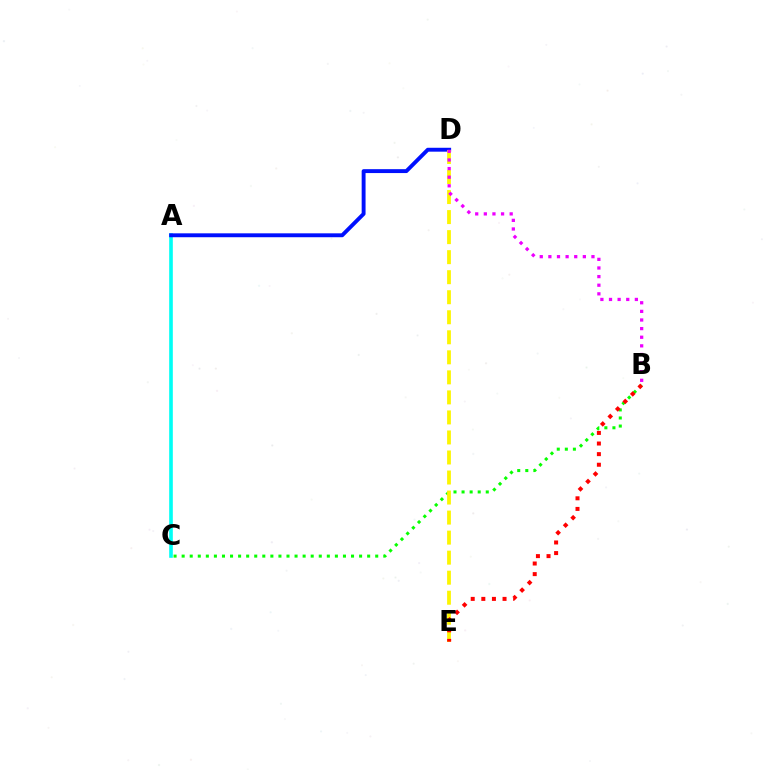{('A', 'C'): [{'color': '#00fff6', 'line_style': 'solid', 'thickness': 2.62}], ('A', 'D'): [{'color': '#0010ff', 'line_style': 'solid', 'thickness': 2.8}], ('B', 'C'): [{'color': '#08ff00', 'line_style': 'dotted', 'thickness': 2.19}], ('D', 'E'): [{'color': '#fcf500', 'line_style': 'dashed', 'thickness': 2.72}], ('B', 'E'): [{'color': '#ff0000', 'line_style': 'dotted', 'thickness': 2.88}], ('B', 'D'): [{'color': '#ee00ff', 'line_style': 'dotted', 'thickness': 2.34}]}